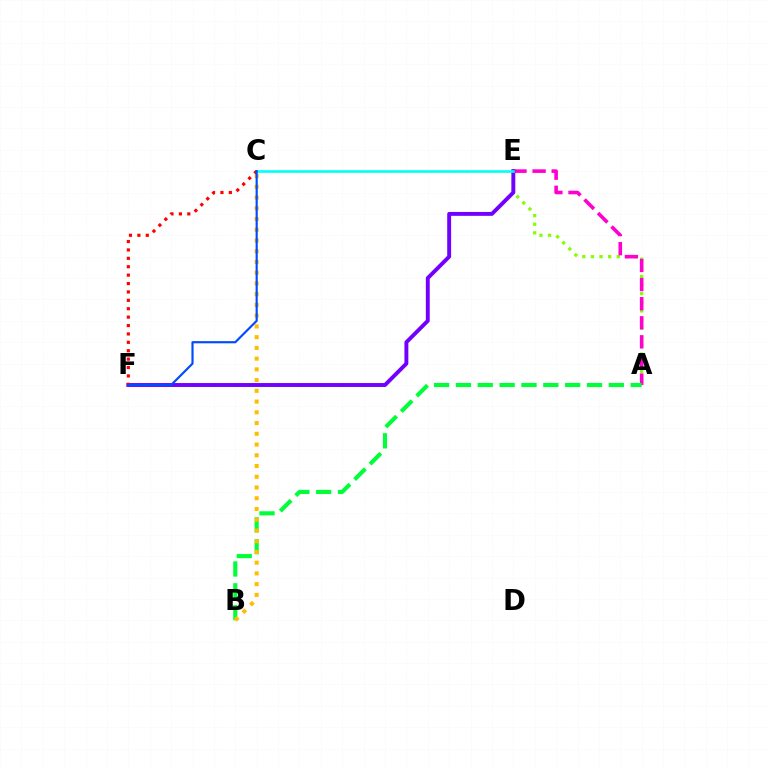{('A', 'E'): [{'color': '#84ff00', 'line_style': 'dotted', 'thickness': 2.34}, {'color': '#ff00cf', 'line_style': 'dashed', 'thickness': 2.59}], ('A', 'B'): [{'color': '#00ff39', 'line_style': 'dashed', 'thickness': 2.97}], ('E', 'F'): [{'color': '#7200ff', 'line_style': 'solid', 'thickness': 2.81}], ('C', 'F'): [{'color': '#ff0000', 'line_style': 'dotted', 'thickness': 2.28}, {'color': '#004bff', 'line_style': 'solid', 'thickness': 1.56}], ('C', 'E'): [{'color': '#00fff6', 'line_style': 'solid', 'thickness': 1.87}], ('B', 'C'): [{'color': '#ffbd00', 'line_style': 'dotted', 'thickness': 2.92}]}